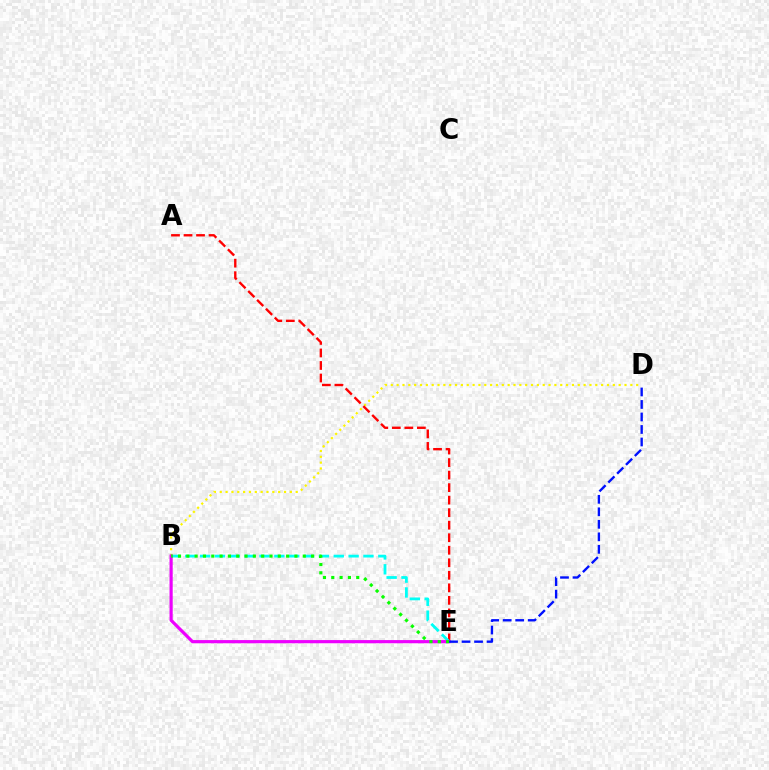{('B', 'D'): [{'color': '#fcf500', 'line_style': 'dotted', 'thickness': 1.59}], ('A', 'E'): [{'color': '#ff0000', 'line_style': 'dashed', 'thickness': 1.7}], ('B', 'E'): [{'color': '#00fff6', 'line_style': 'dashed', 'thickness': 2.02}, {'color': '#ee00ff', 'line_style': 'solid', 'thickness': 2.29}, {'color': '#08ff00', 'line_style': 'dotted', 'thickness': 2.26}], ('D', 'E'): [{'color': '#0010ff', 'line_style': 'dashed', 'thickness': 1.7}]}